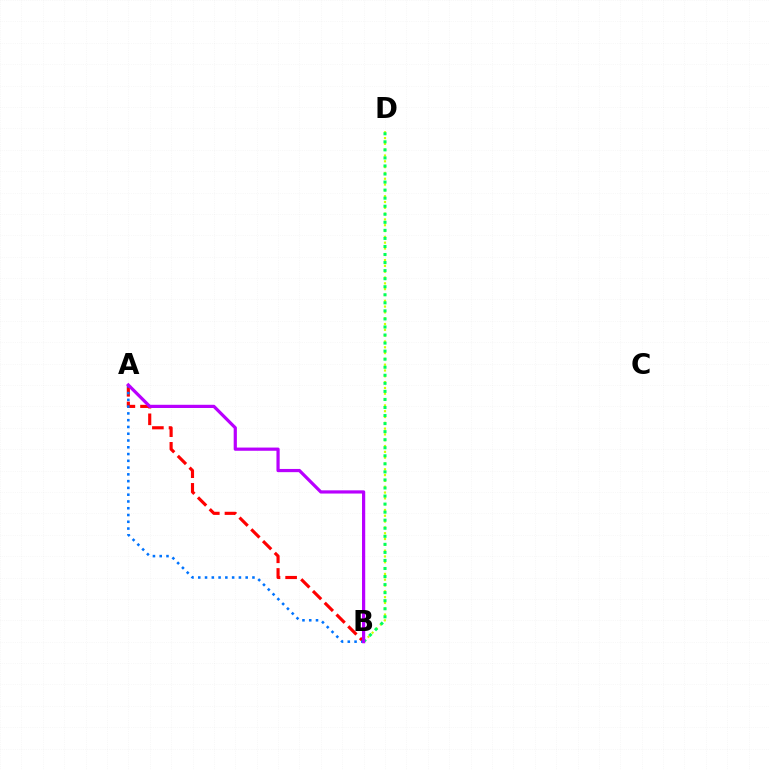{('A', 'B'): [{'color': '#ff0000', 'line_style': 'dashed', 'thickness': 2.26}, {'color': '#0074ff', 'line_style': 'dotted', 'thickness': 1.84}, {'color': '#b900ff', 'line_style': 'solid', 'thickness': 2.31}], ('B', 'D'): [{'color': '#d1ff00', 'line_style': 'dotted', 'thickness': 1.58}, {'color': '#00ff5c', 'line_style': 'dotted', 'thickness': 2.19}]}